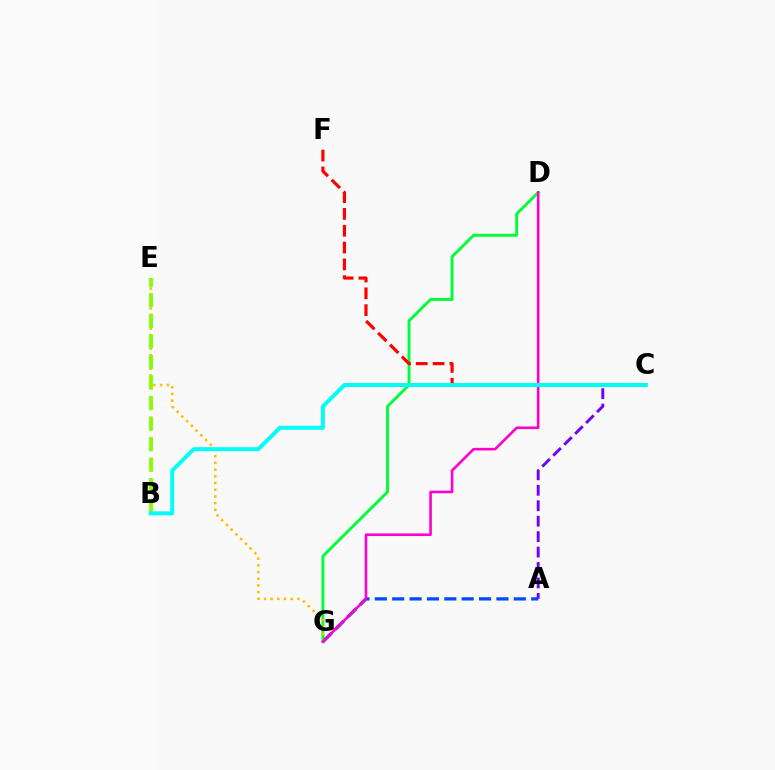{('D', 'G'): [{'color': '#00ff39', 'line_style': 'solid', 'thickness': 2.11}, {'color': '#ff00cf', 'line_style': 'solid', 'thickness': 1.88}], ('C', 'F'): [{'color': '#ff0000', 'line_style': 'dashed', 'thickness': 2.29}], ('A', 'G'): [{'color': '#004bff', 'line_style': 'dashed', 'thickness': 2.36}], ('E', 'G'): [{'color': '#ffbd00', 'line_style': 'dotted', 'thickness': 1.82}], ('B', 'E'): [{'color': '#84ff00', 'line_style': 'dashed', 'thickness': 2.79}], ('A', 'C'): [{'color': '#7200ff', 'line_style': 'dashed', 'thickness': 2.1}], ('B', 'C'): [{'color': '#00fff6', 'line_style': 'solid', 'thickness': 2.86}]}